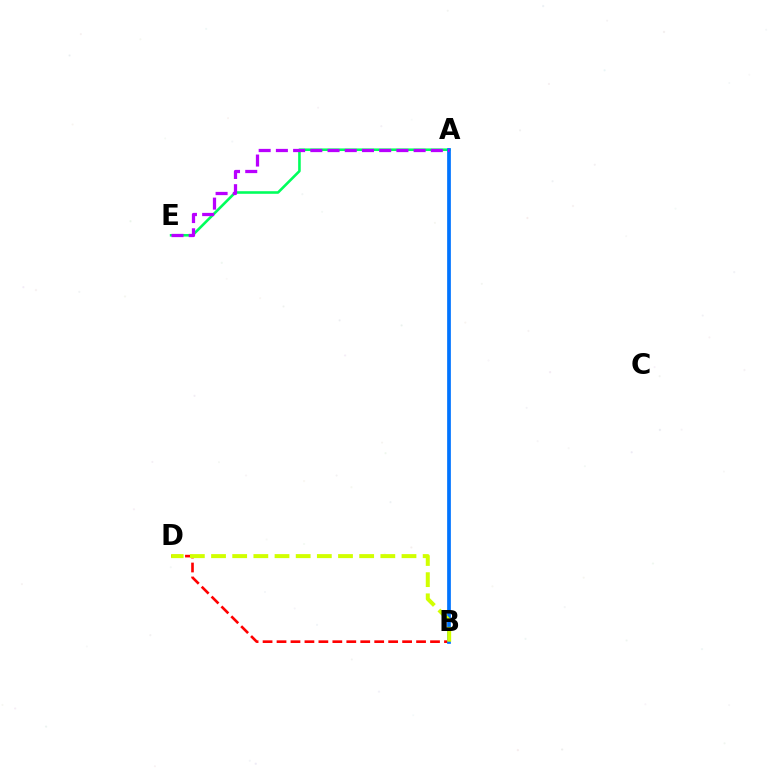{('A', 'E'): [{'color': '#00ff5c', 'line_style': 'solid', 'thickness': 1.87}, {'color': '#b900ff', 'line_style': 'dashed', 'thickness': 2.34}], ('B', 'D'): [{'color': '#ff0000', 'line_style': 'dashed', 'thickness': 1.9}, {'color': '#d1ff00', 'line_style': 'dashed', 'thickness': 2.87}], ('A', 'B'): [{'color': '#0074ff', 'line_style': 'solid', 'thickness': 2.68}]}